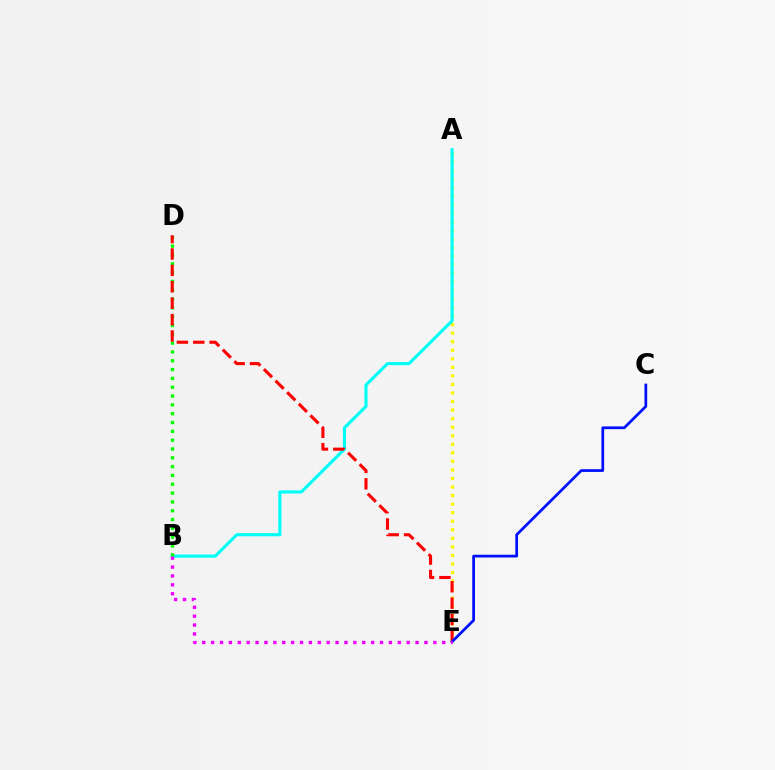{('A', 'E'): [{'color': '#fcf500', 'line_style': 'dotted', 'thickness': 2.32}], ('A', 'B'): [{'color': '#00fff6', 'line_style': 'solid', 'thickness': 2.24}], ('B', 'D'): [{'color': '#08ff00', 'line_style': 'dotted', 'thickness': 2.4}], ('D', 'E'): [{'color': '#ff0000', 'line_style': 'dashed', 'thickness': 2.23}], ('C', 'E'): [{'color': '#0010ff', 'line_style': 'solid', 'thickness': 1.98}], ('B', 'E'): [{'color': '#ee00ff', 'line_style': 'dotted', 'thickness': 2.42}]}